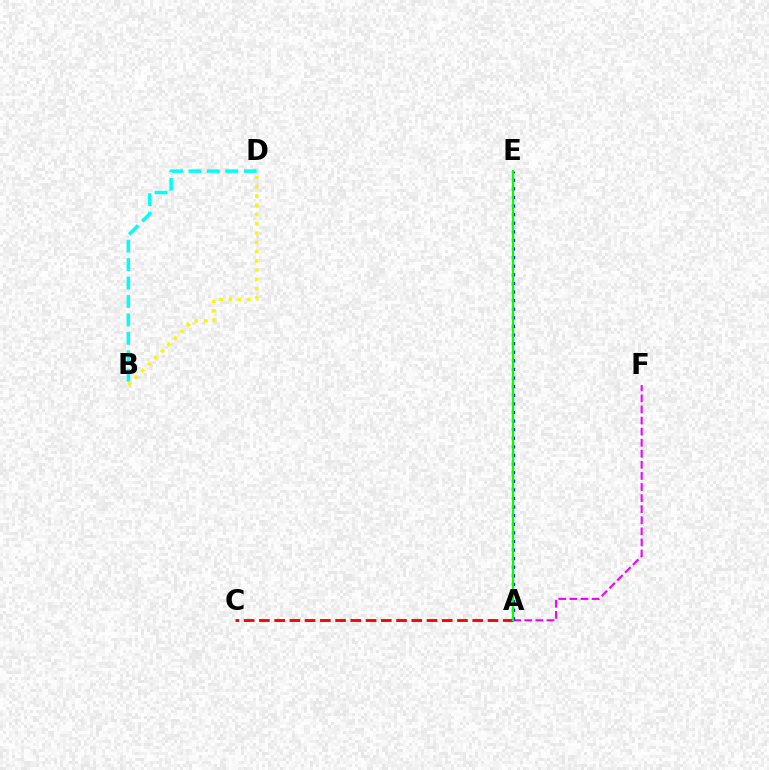{('A', 'F'): [{'color': '#ee00ff', 'line_style': 'dashed', 'thickness': 1.51}], ('A', 'C'): [{'color': '#ff0000', 'line_style': 'dashed', 'thickness': 2.07}], ('A', 'E'): [{'color': '#0010ff', 'line_style': 'dotted', 'thickness': 2.34}, {'color': '#08ff00', 'line_style': 'solid', 'thickness': 1.62}], ('B', 'D'): [{'color': '#fcf500', 'line_style': 'dotted', 'thickness': 2.52}, {'color': '#00fff6', 'line_style': 'dashed', 'thickness': 2.51}]}